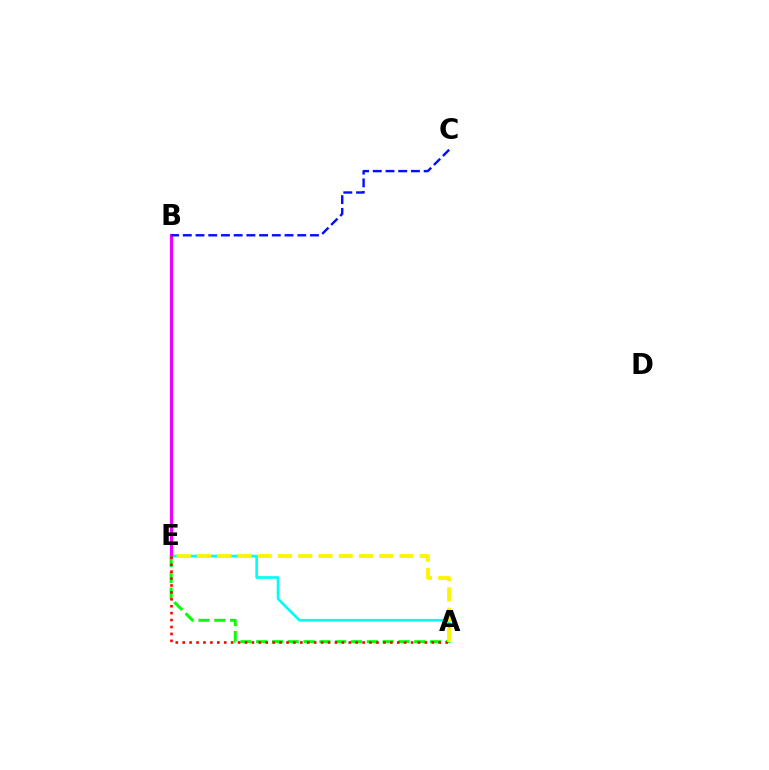{('A', 'E'): [{'color': '#00fff6', 'line_style': 'solid', 'thickness': 1.94}, {'color': '#08ff00', 'line_style': 'dashed', 'thickness': 2.15}, {'color': '#ff0000', 'line_style': 'dotted', 'thickness': 1.88}, {'color': '#fcf500', 'line_style': 'dashed', 'thickness': 2.75}], ('B', 'E'): [{'color': '#ee00ff', 'line_style': 'solid', 'thickness': 2.31}], ('B', 'C'): [{'color': '#0010ff', 'line_style': 'dashed', 'thickness': 1.73}]}